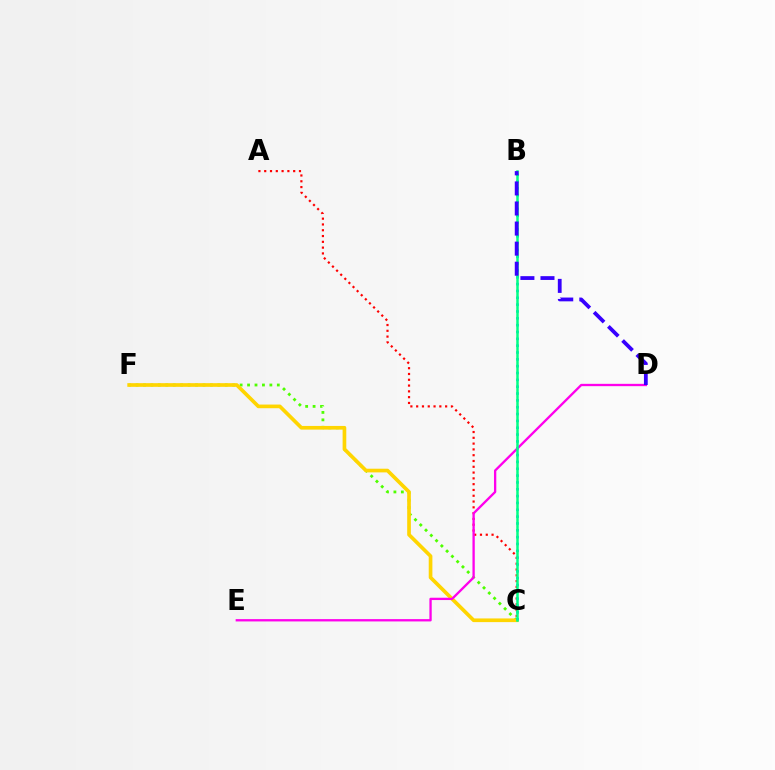{('C', 'F'): [{'color': '#4fff00', 'line_style': 'dotted', 'thickness': 2.02}, {'color': '#ffd500', 'line_style': 'solid', 'thickness': 2.64}], ('A', 'C'): [{'color': '#ff0000', 'line_style': 'dotted', 'thickness': 1.57}], ('B', 'C'): [{'color': '#009eff', 'line_style': 'dotted', 'thickness': 1.86}, {'color': '#00ff86', 'line_style': 'solid', 'thickness': 1.8}], ('D', 'E'): [{'color': '#ff00ed', 'line_style': 'solid', 'thickness': 1.67}], ('B', 'D'): [{'color': '#3700ff', 'line_style': 'dashed', 'thickness': 2.73}]}